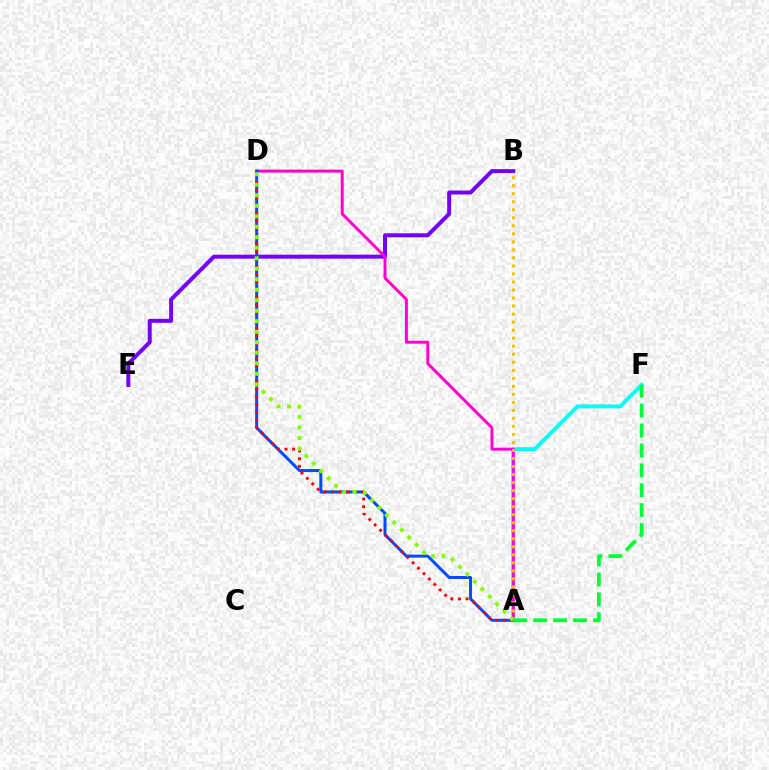{('B', 'E'): [{'color': '#7200ff', 'line_style': 'solid', 'thickness': 2.85}], ('A', 'F'): [{'color': '#00fff6', 'line_style': 'solid', 'thickness': 2.85}, {'color': '#00ff39', 'line_style': 'dashed', 'thickness': 2.7}], ('A', 'D'): [{'color': '#ff00cf', 'line_style': 'solid', 'thickness': 2.12}, {'color': '#004bff', 'line_style': 'solid', 'thickness': 2.16}, {'color': '#ff0000', 'line_style': 'dotted', 'thickness': 2.08}, {'color': '#84ff00', 'line_style': 'dotted', 'thickness': 2.85}], ('A', 'B'): [{'color': '#ffbd00', 'line_style': 'dotted', 'thickness': 2.18}]}